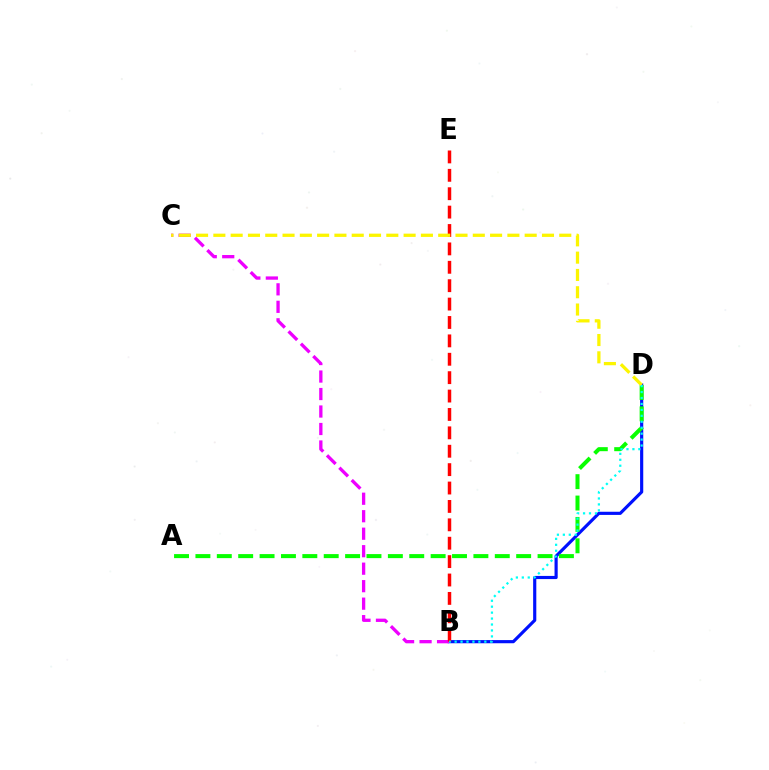{('B', 'D'): [{'color': '#0010ff', 'line_style': 'solid', 'thickness': 2.27}, {'color': '#00fff6', 'line_style': 'dotted', 'thickness': 1.61}], ('B', 'C'): [{'color': '#ee00ff', 'line_style': 'dashed', 'thickness': 2.38}], ('A', 'D'): [{'color': '#08ff00', 'line_style': 'dashed', 'thickness': 2.9}], ('B', 'E'): [{'color': '#ff0000', 'line_style': 'dashed', 'thickness': 2.5}], ('C', 'D'): [{'color': '#fcf500', 'line_style': 'dashed', 'thickness': 2.35}]}